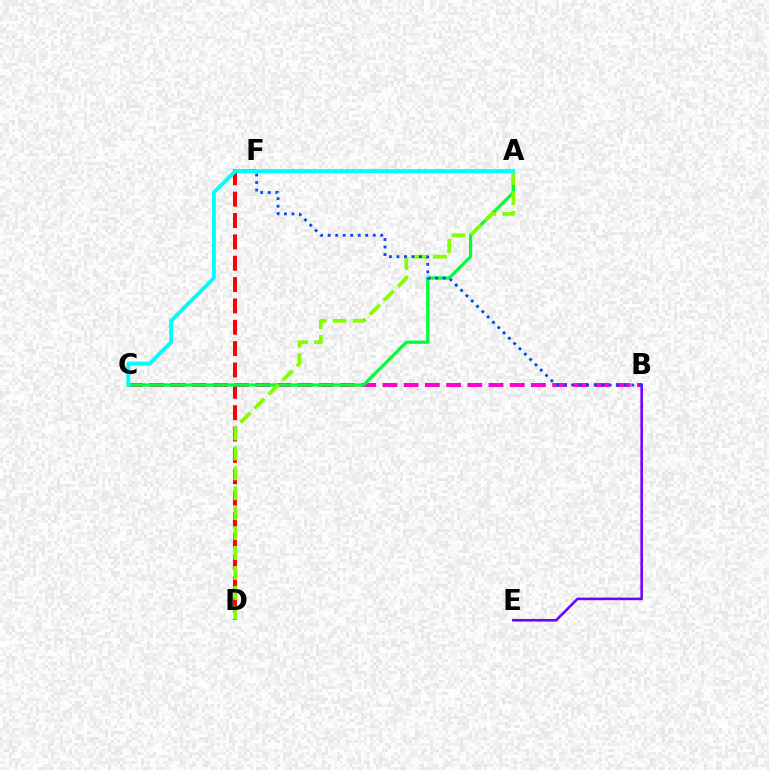{('D', 'F'): [{'color': '#ff0000', 'line_style': 'dashed', 'thickness': 2.9}], ('B', 'C'): [{'color': '#ff00cf', 'line_style': 'dashed', 'thickness': 2.88}], ('A', 'C'): [{'color': '#00ff39', 'line_style': 'solid', 'thickness': 2.33}, {'color': '#00fff6', 'line_style': 'solid', 'thickness': 2.79}], ('A', 'D'): [{'color': '#84ff00', 'line_style': 'dashed', 'thickness': 2.71}], ('B', 'E'): [{'color': '#7200ff', 'line_style': 'solid', 'thickness': 1.87}], ('B', 'F'): [{'color': '#004bff', 'line_style': 'dotted', 'thickness': 2.04}], ('A', 'F'): [{'color': '#ffbd00', 'line_style': 'solid', 'thickness': 1.62}]}